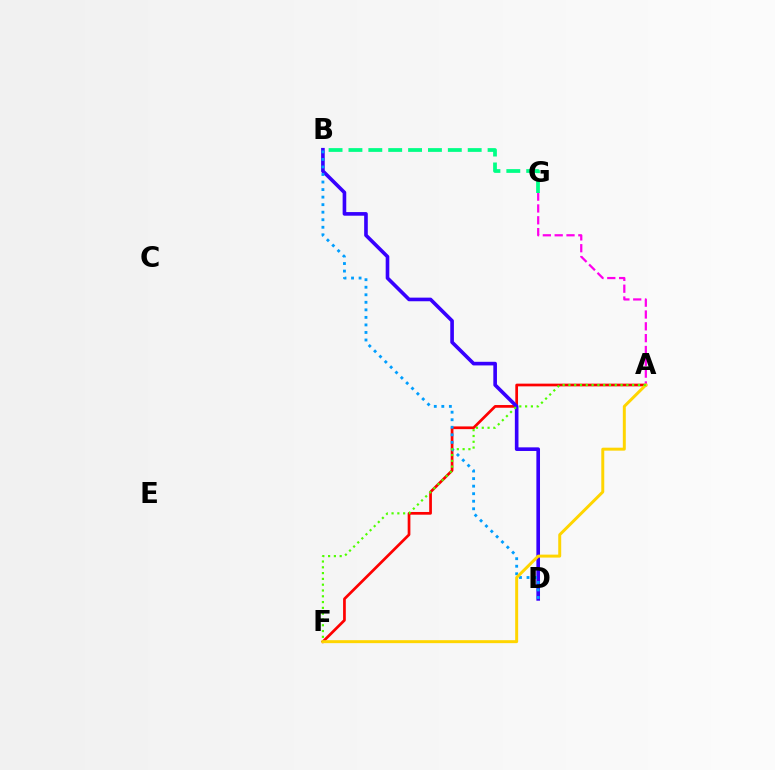{('A', 'F'): [{'color': '#ff0000', 'line_style': 'solid', 'thickness': 1.95}, {'color': '#ffd500', 'line_style': 'solid', 'thickness': 2.13}, {'color': '#4fff00', 'line_style': 'dotted', 'thickness': 1.57}], ('A', 'G'): [{'color': '#ff00ed', 'line_style': 'dashed', 'thickness': 1.61}], ('B', 'D'): [{'color': '#3700ff', 'line_style': 'solid', 'thickness': 2.61}, {'color': '#009eff', 'line_style': 'dotted', 'thickness': 2.05}], ('B', 'G'): [{'color': '#00ff86', 'line_style': 'dashed', 'thickness': 2.7}]}